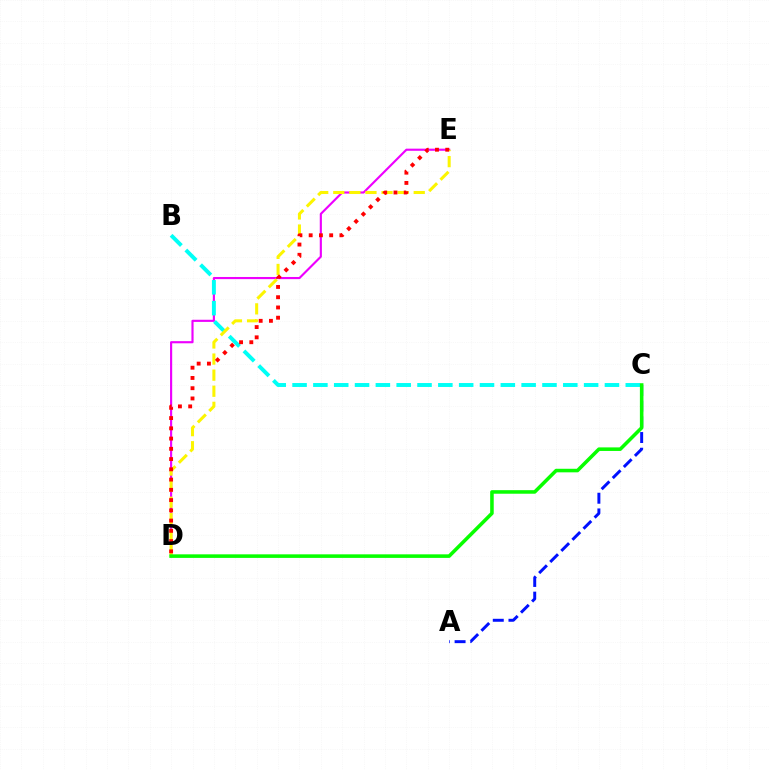{('A', 'C'): [{'color': '#0010ff', 'line_style': 'dashed', 'thickness': 2.13}], ('D', 'E'): [{'color': '#ee00ff', 'line_style': 'solid', 'thickness': 1.54}, {'color': '#fcf500', 'line_style': 'dashed', 'thickness': 2.19}, {'color': '#ff0000', 'line_style': 'dotted', 'thickness': 2.79}], ('B', 'C'): [{'color': '#00fff6', 'line_style': 'dashed', 'thickness': 2.83}], ('C', 'D'): [{'color': '#08ff00', 'line_style': 'solid', 'thickness': 2.56}]}